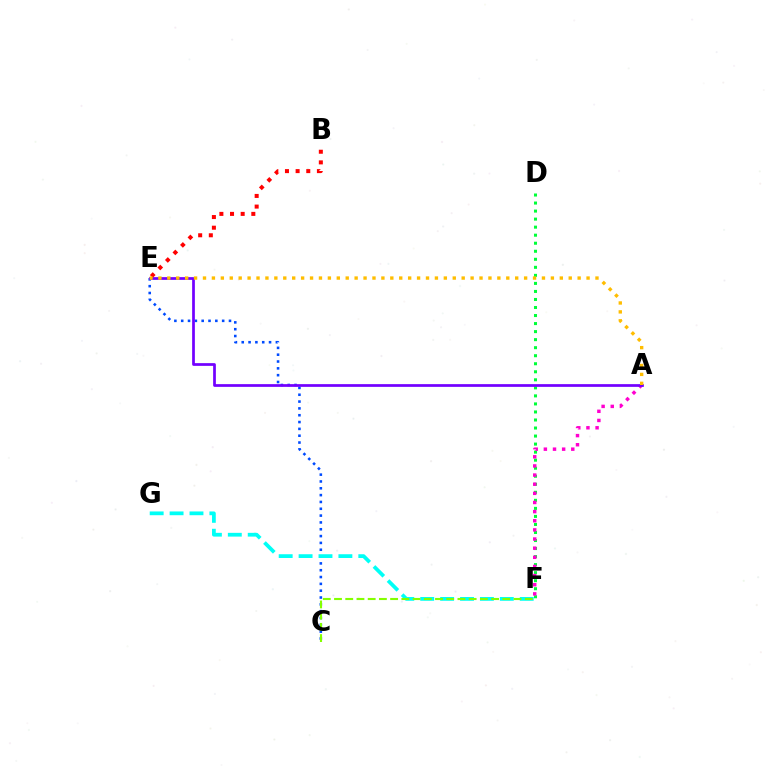{('D', 'F'): [{'color': '#00ff39', 'line_style': 'dotted', 'thickness': 2.18}], ('A', 'F'): [{'color': '#ff00cf', 'line_style': 'dotted', 'thickness': 2.48}], ('C', 'E'): [{'color': '#004bff', 'line_style': 'dotted', 'thickness': 1.85}], ('F', 'G'): [{'color': '#00fff6', 'line_style': 'dashed', 'thickness': 2.7}], ('A', 'E'): [{'color': '#7200ff', 'line_style': 'solid', 'thickness': 1.96}, {'color': '#ffbd00', 'line_style': 'dotted', 'thickness': 2.42}], ('B', 'E'): [{'color': '#ff0000', 'line_style': 'dotted', 'thickness': 2.89}], ('C', 'F'): [{'color': '#84ff00', 'line_style': 'dashed', 'thickness': 1.52}]}